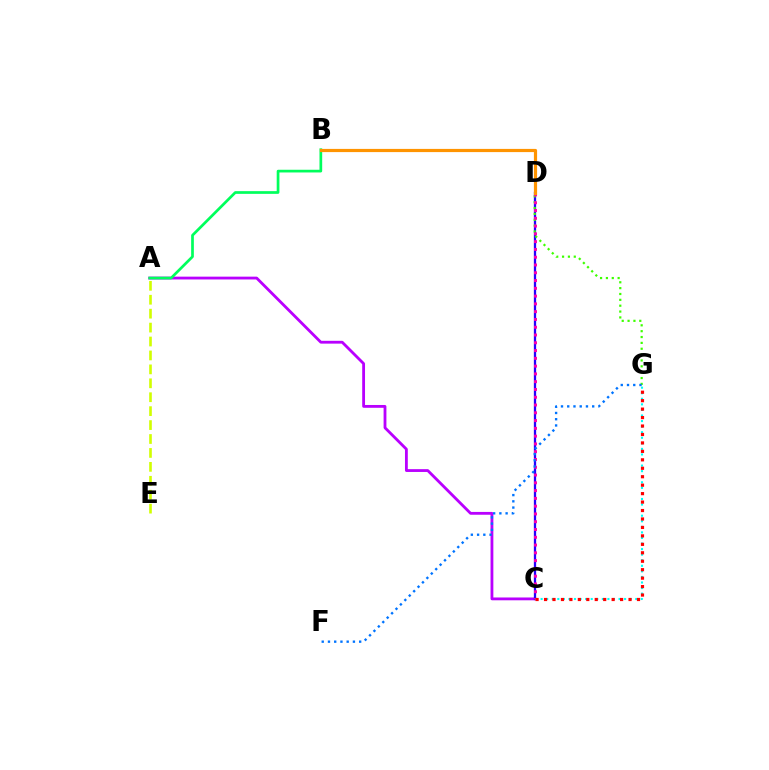{('A', 'E'): [{'color': '#d1ff00', 'line_style': 'dashed', 'thickness': 1.89}], ('A', 'C'): [{'color': '#b900ff', 'line_style': 'solid', 'thickness': 2.03}], ('C', 'D'): [{'color': '#2500ff', 'line_style': 'solid', 'thickness': 1.64}, {'color': '#ff00ac', 'line_style': 'dotted', 'thickness': 2.11}], ('C', 'G'): [{'color': '#00fff6', 'line_style': 'dotted', 'thickness': 1.51}, {'color': '#ff0000', 'line_style': 'dotted', 'thickness': 2.3}], ('D', 'G'): [{'color': '#3dff00', 'line_style': 'dotted', 'thickness': 1.59}], ('A', 'B'): [{'color': '#00ff5c', 'line_style': 'solid', 'thickness': 1.95}], ('B', 'D'): [{'color': '#ff9400', 'line_style': 'solid', 'thickness': 2.3}], ('F', 'G'): [{'color': '#0074ff', 'line_style': 'dotted', 'thickness': 1.7}]}